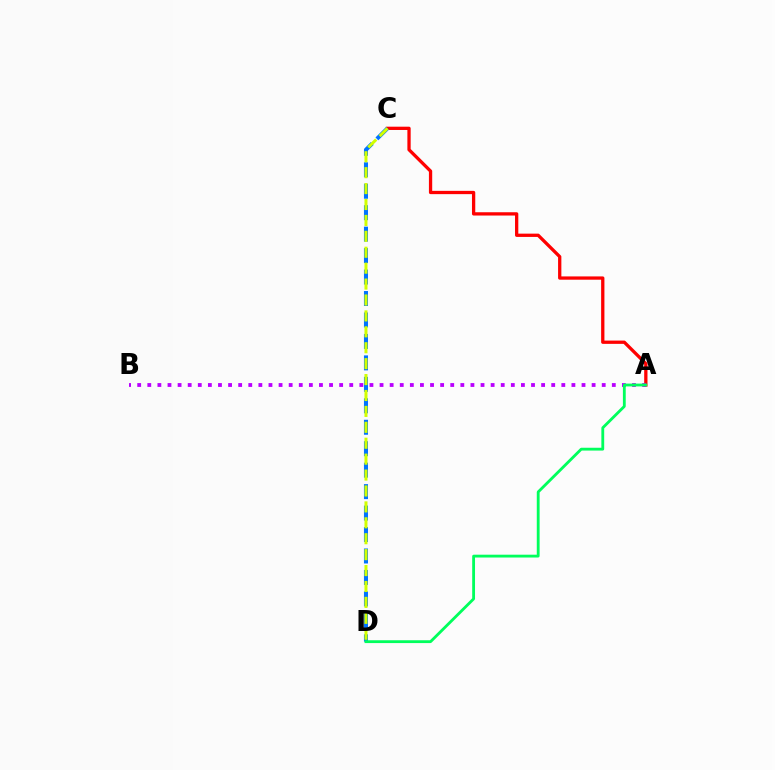{('A', 'C'): [{'color': '#ff0000', 'line_style': 'solid', 'thickness': 2.37}], ('C', 'D'): [{'color': '#0074ff', 'line_style': 'dashed', 'thickness': 2.91}, {'color': '#d1ff00', 'line_style': 'dashed', 'thickness': 2.16}], ('A', 'B'): [{'color': '#b900ff', 'line_style': 'dotted', 'thickness': 2.74}], ('A', 'D'): [{'color': '#00ff5c', 'line_style': 'solid', 'thickness': 2.03}]}